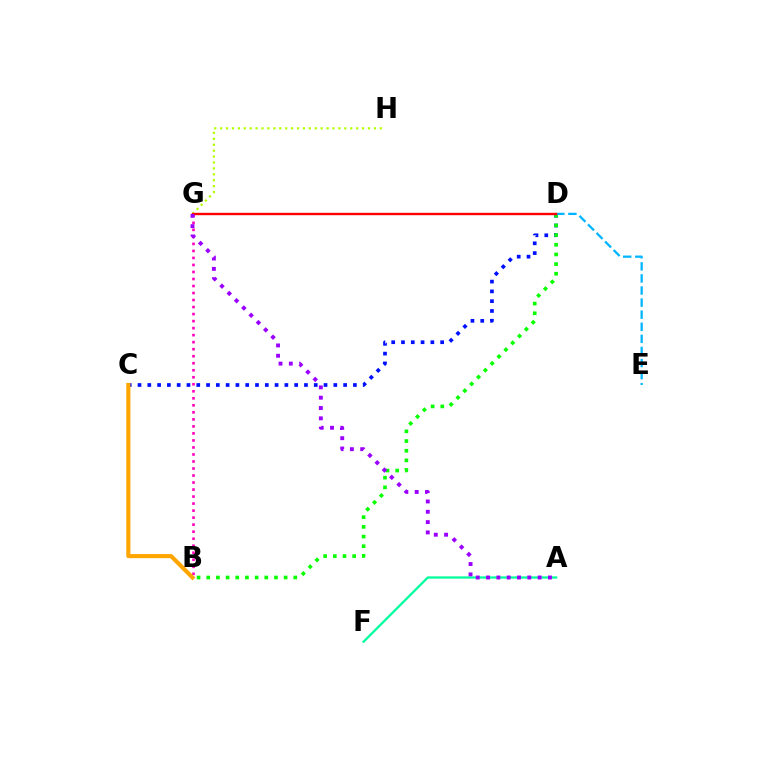{('C', 'D'): [{'color': '#0010ff', 'line_style': 'dotted', 'thickness': 2.66}], ('G', 'H'): [{'color': '#b3ff00', 'line_style': 'dotted', 'thickness': 1.61}], ('A', 'F'): [{'color': '#00ff9d', 'line_style': 'solid', 'thickness': 1.64}], ('B', 'D'): [{'color': '#08ff00', 'line_style': 'dotted', 'thickness': 2.63}], ('B', 'G'): [{'color': '#ff00bd', 'line_style': 'dotted', 'thickness': 1.91}], ('D', 'E'): [{'color': '#00b5ff', 'line_style': 'dashed', 'thickness': 1.64}], ('D', 'G'): [{'color': '#ff0000', 'line_style': 'solid', 'thickness': 1.71}], ('A', 'G'): [{'color': '#9b00ff', 'line_style': 'dotted', 'thickness': 2.8}], ('B', 'C'): [{'color': '#ffa500', 'line_style': 'solid', 'thickness': 2.97}]}